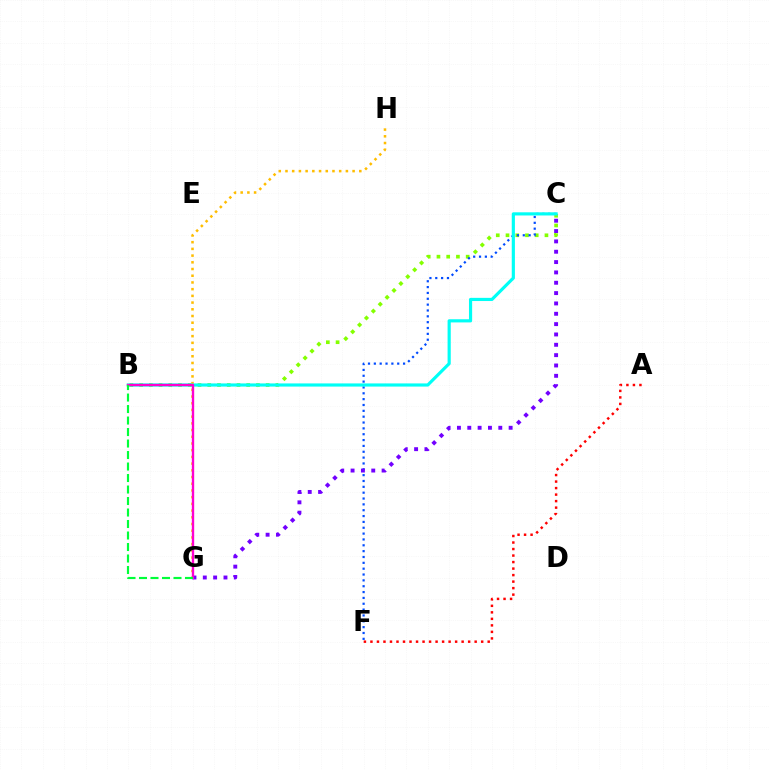{('B', 'C'): [{'color': '#84ff00', 'line_style': 'dotted', 'thickness': 2.65}, {'color': '#00fff6', 'line_style': 'solid', 'thickness': 2.28}], ('A', 'F'): [{'color': '#ff0000', 'line_style': 'dotted', 'thickness': 1.77}], ('C', 'F'): [{'color': '#004bff', 'line_style': 'dotted', 'thickness': 1.59}], ('G', 'H'): [{'color': '#ffbd00', 'line_style': 'dotted', 'thickness': 1.82}], ('C', 'G'): [{'color': '#7200ff', 'line_style': 'dotted', 'thickness': 2.81}], ('B', 'G'): [{'color': '#ff00cf', 'line_style': 'solid', 'thickness': 1.7}, {'color': '#00ff39', 'line_style': 'dashed', 'thickness': 1.56}]}